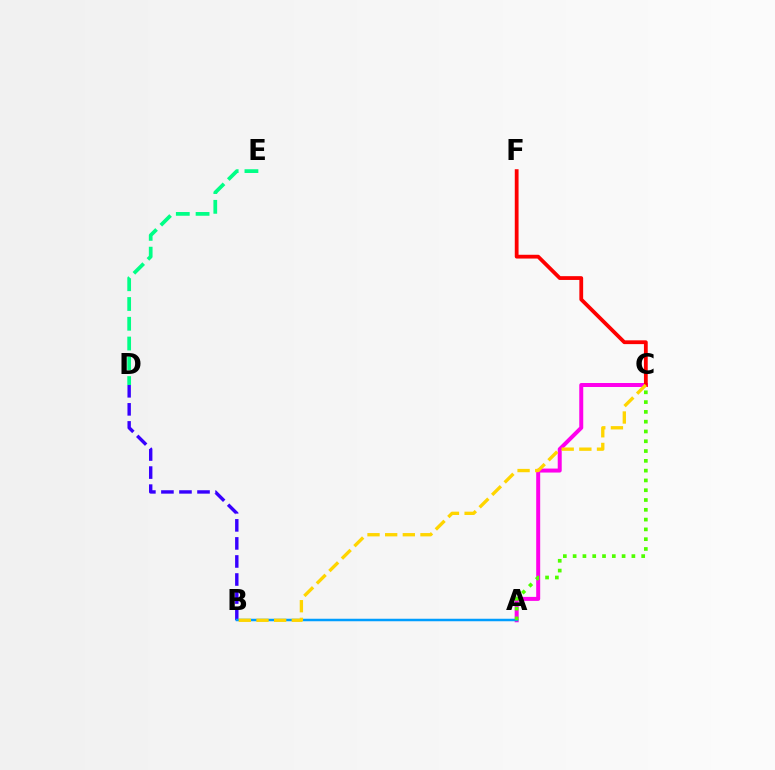{('B', 'D'): [{'color': '#3700ff', 'line_style': 'dashed', 'thickness': 2.45}], ('A', 'C'): [{'color': '#ff00ed', 'line_style': 'solid', 'thickness': 2.87}, {'color': '#4fff00', 'line_style': 'dotted', 'thickness': 2.66}], ('A', 'B'): [{'color': '#009eff', 'line_style': 'solid', 'thickness': 1.8}], ('C', 'F'): [{'color': '#ff0000', 'line_style': 'solid', 'thickness': 2.73}], ('B', 'C'): [{'color': '#ffd500', 'line_style': 'dashed', 'thickness': 2.4}], ('D', 'E'): [{'color': '#00ff86', 'line_style': 'dashed', 'thickness': 2.69}]}